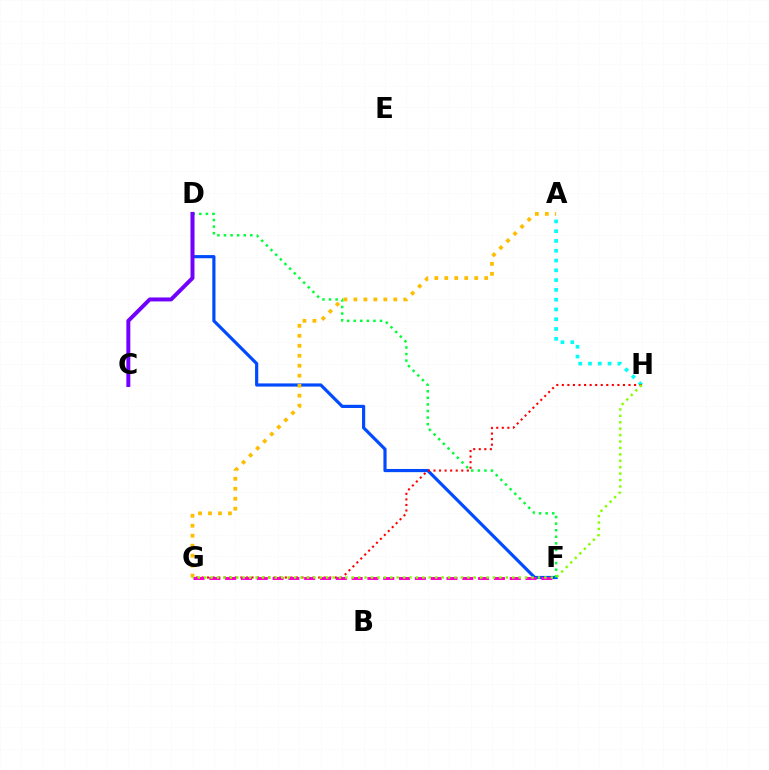{('D', 'F'): [{'color': '#004bff', 'line_style': 'solid', 'thickness': 2.29}, {'color': '#00ff39', 'line_style': 'dotted', 'thickness': 1.79}], ('A', 'H'): [{'color': '#00fff6', 'line_style': 'dotted', 'thickness': 2.66}], ('C', 'D'): [{'color': '#7200ff', 'line_style': 'solid', 'thickness': 2.85}], ('A', 'G'): [{'color': '#ffbd00', 'line_style': 'dotted', 'thickness': 2.71}], ('G', 'H'): [{'color': '#ff0000', 'line_style': 'dotted', 'thickness': 1.51}, {'color': '#84ff00', 'line_style': 'dotted', 'thickness': 1.74}], ('F', 'G'): [{'color': '#ff00cf', 'line_style': 'dashed', 'thickness': 2.15}]}